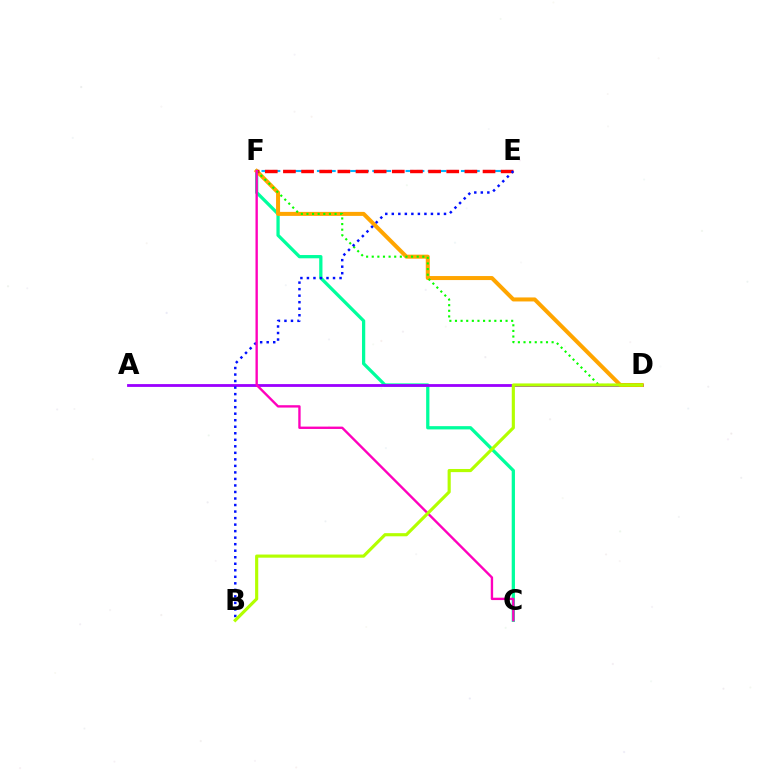{('C', 'F'): [{'color': '#00ff9d', 'line_style': 'solid', 'thickness': 2.35}, {'color': '#ff00bd', 'line_style': 'solid', 'thickness': 1.71}], ('E', 'F'): [{'color': '#00b5ff', 'line_style': 'dashed', 'thickness': 1.51}, {'color': '#ff0000', 'line_style': 'dashed', 'thickness': 2.47}], ('A', 'D'): [{'color': '#9b00ff', 'line_style': 'solid', 'thickness': 2.02}], ('D', 'F'): [{'color': '#ffa500', 'line_style': 'solid', 'thickness': 2.89}, {'color': '#08ff00', 'line_style': 'dotted', 'thickness': 1.53}], ('B', 'E'): [{'color': '#0010ff', 'line_style': 'dotted', 'thickness': 1.77}], ('B', 'D'): [{'color': '#b3ff00', 'line_style': 'solid', 'thickness': 2.26}]}